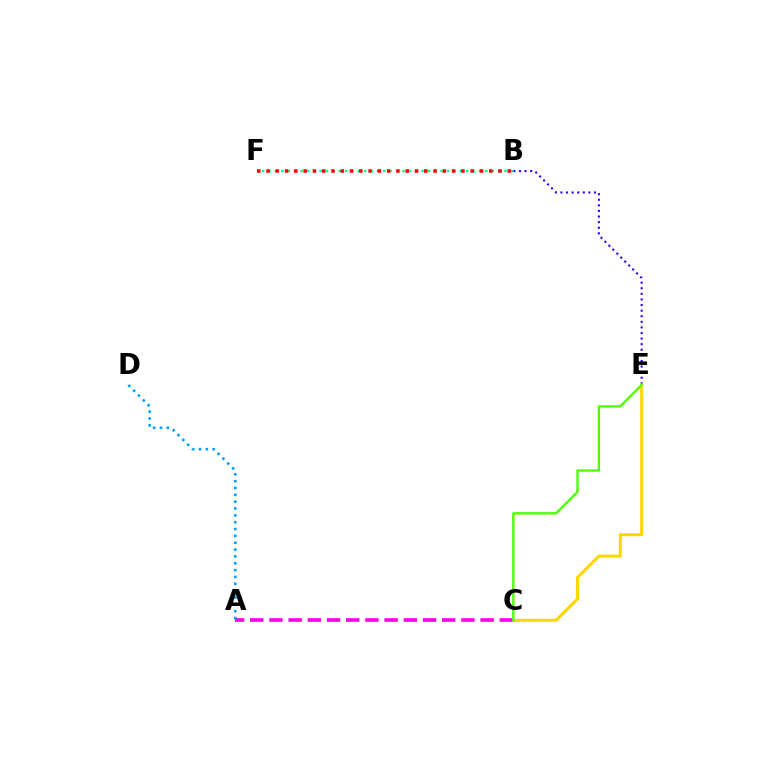{('B', 'E'): [{'color': '#3700ff', 'line_style': 'dotted', 'thickness': 1.52}], ('C', 'E'): [{'color': '#ffd500', 'line_style': 'solid', 'thickness': 2.18}, {'color': '#4fff00', 'line_style': 'solid', 'thickness': 1.71}], ('A', 'C'): [{'color': '#ff00ed', 'line_style': 'dashed', 'thickness': 2.61}], ('B', 'F'): [{'color': '#00ff86', 'line_style': 'dotted', 'thickness': 1.73}, {'color': '#ff0000', 'line_style': 'dotted', 'thickness': 2.52}], ('A', 'D'): [{'color': '#009eff', 'line_style': 'dotted', 'thickness': 1.86}]}